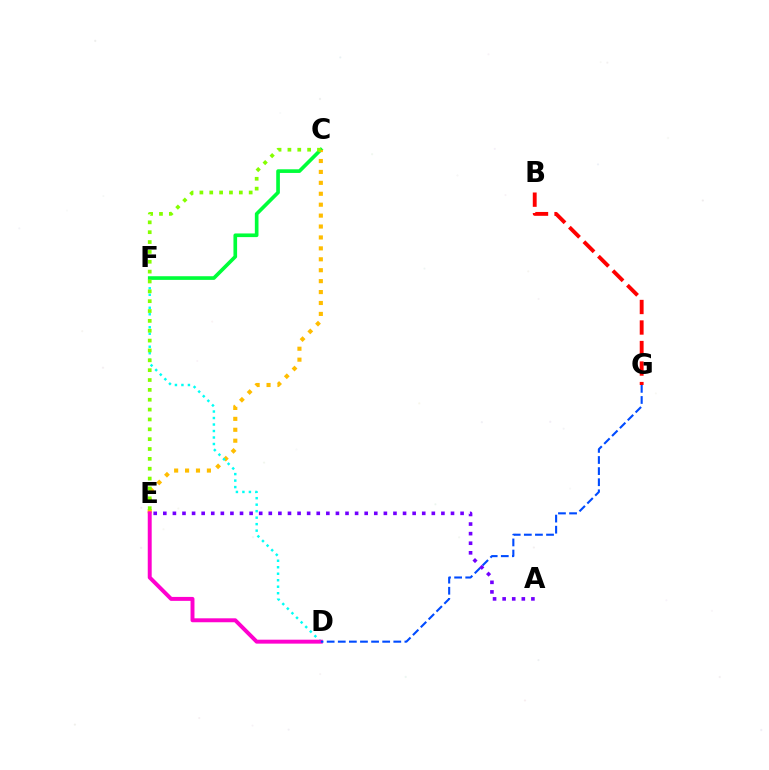{('C', 'F'): [{'color': '#00ff39', 'line_style': 'solid', 'thickness': 2.63}], ('C', 'E'): [{'color': '#ffbd00', 'line_style': 'dotted', 'thickness': 2.97}, {'color': '#84ff00', 'line_style': 'dotted', 'thickness': 2.68}], ('D', 'F'): [{'color': '#00fff6', 'line_style': 'dotted', 'thickness': 1.76}], ('D', 'E'): [{'color': '#ff00cf', 'line_style': 'solid', 'thickness': 2.84}], ('B', 'G'): [{'color': '#ff0000', 'line_style': 'dashed', 'thickness': 2.79}], ('D', 'G'): [{'color': '#004bff', 'line_style': 'dashed', 'thickness': 1.51}], ('A', 'E'): [{'color': '#7200ff', 'line_style': 'dotted', 'thickness': 2.61}]}